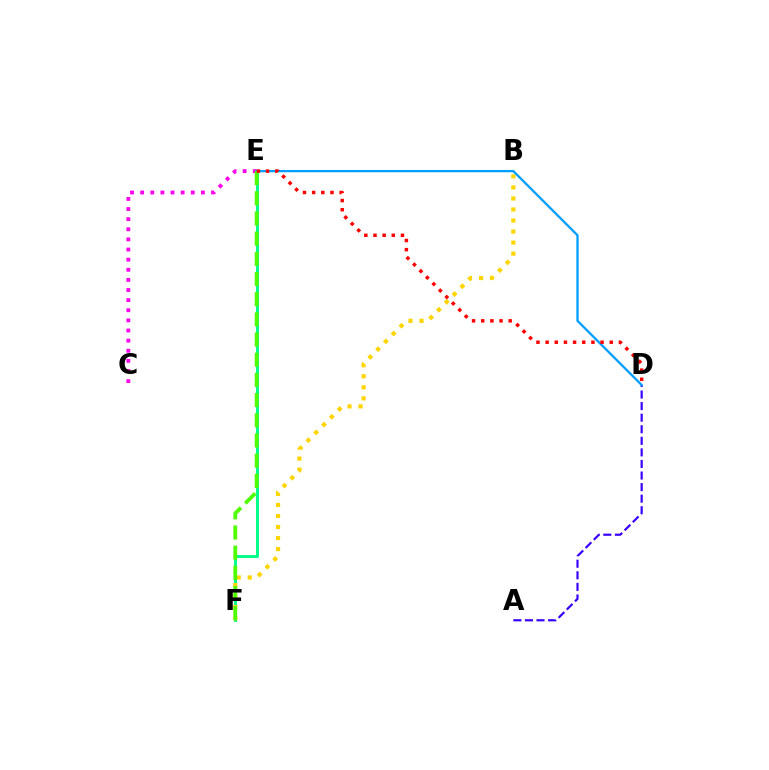{('E', 'F'): [{'color': '#00ff86', 'line_style': 'solid', 'thickness': 2.09}, {'color': '#4fff00', 'line_style': 'dashed', 'thickness': 2.74}], ('B', 'F'): [{'color': '#ffd500', 'line_style': 'dotted', 'thickness': 3.0}], ('C', 'E'): [{'color': '#ff00ed', 'line_style': 'dotted', 'thickness': 2.75}], ('A', 'D'): [{'color': '#3700ff', 'line_style': 'dashed', 'thickness': 1.57}], ('D', 'E'): [{'color': '#009eff', 'line_style': 'solid', 'thickness': 1.65}, {'color': '#ff0000', 'line_style': 'dotted', 'thickness': 2.49}]}